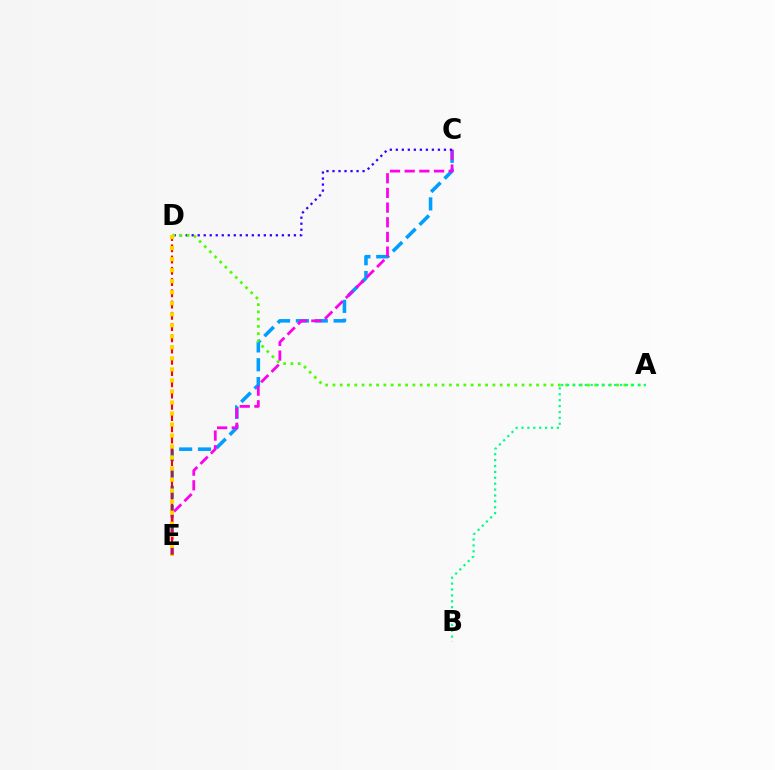{('C', 'E'): [{'color': '#009eff', 'line_style': 'dashed', 'thickness': 2.56}, {'color': '#ff00ed', 'line_style': 'dashed', 'thickness': 1.99}], ('D', 'E'): [{'color': '#ff0000', 'line_style': 'dashed', 'thickness': 1.53}, {'color': '#ffd500', 'line_style': 'dotted', 'thickness': 3.0}], ('C', 'D'): [{'color': '#3700ff', 'line_style': 'dotted', 'thickness': 1.63}], ('A', 'D'): [{'color': '#4fff00', 'line_style': 'dotted', 'thickness': 1.98}], ('A', 'B'): [{'color': '#00ff86', 'line_style': 'dotted', 'thickness': 1.6}]}